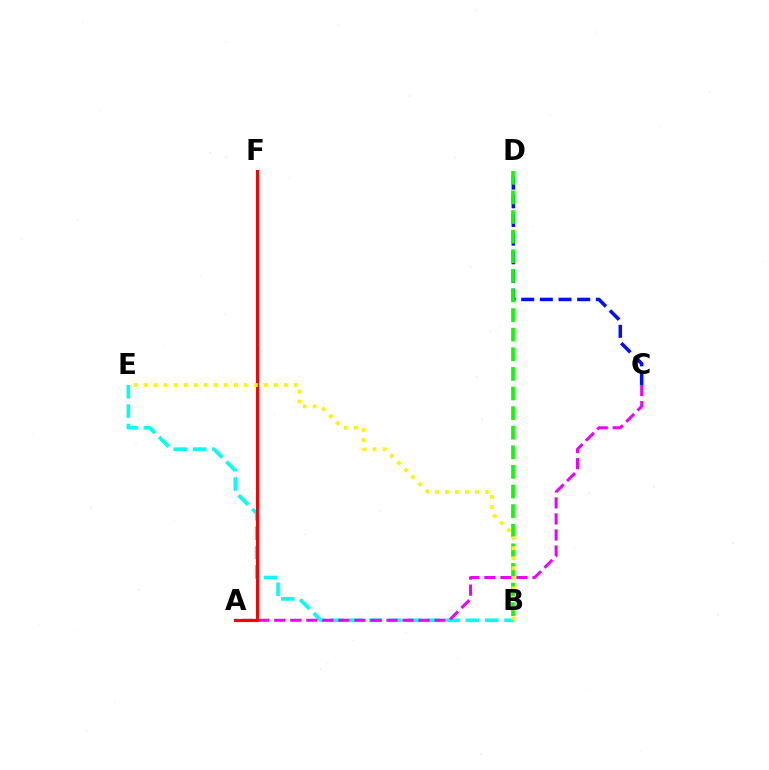{('C', 'D'): [{'color': '#0010ff', 'line_style': 'dashed', 'thickness': 2.54}], ('B', 'E'): [{'color': '#00fff6', 'line_style': 'dashed', 'thickness': 2.63}, {'color': '#fcf500', 'line_style': 'dotted', 'thickness': 2.72}], ('B', 'D'): [{'color': '#08ff00', 'line_style': 'dashed', 'thickness': 2.66}], ('A', 'C'): [{'color': '#ee00ff', 'line_style': 'dashed', 'thickness': 2.18}], ('A', 'F'): [{'color': '#ff0000', 'line_style': 'solid', 'thickness': 2.23}]}